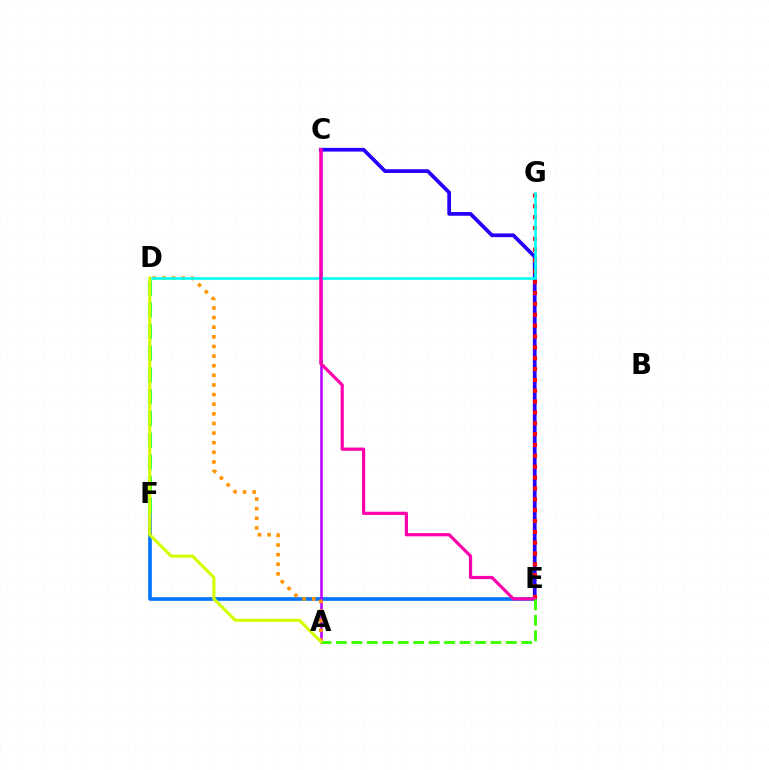{('C', 'E'): [{'color': '#2500ff', 'line_style': 'solid', 'thickness': 2.69}, {'color': '#ff00ac', 'line_style': 'solid', 'thickness': 2.3}], ('E', 'F'): [{'color': '#0074ff', 'line_style': 'solid', 'thickness': 2.62}], ('E', 'G'): [{'color': '#ff0000', 'line_style': 'dotted', 'thickness': 2.95}], ('A', 'C'): [{'color': '#b900ff', 'line_style': 'solid', 'thickness': 1.85}], ('A', 'D'): [{'color': '#ff9400', 'line_style': 'dotted', 'thickness': 2.61}, {'color': '#d1ff00', 'line_style': 'solid', 'thickness': 2.25}], ('D', 'G'): [{'color': '#00fff6', 'line_style': 'solid', 'thickness': 1.9}], ('D', 'F'): [{'color': '#00ff5c', 'line_style': 'dashed', 'thickness': 2.95}], ('A', 'E'): [{'color': '#3dff00', 'line_style': 'dashed', 'thickness': 2.1}]}